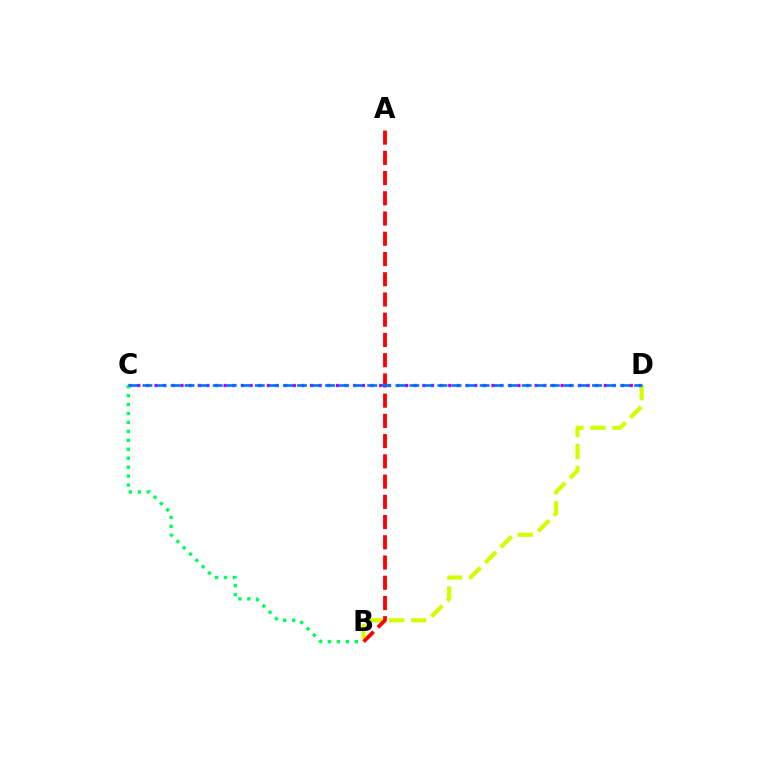{('B', 'D'): [{'color': '#d1ff00', 'line_style': 'dashed', 'thickness': 3.0}], ('C', 'D'): [{'color': '#b900ff', 'line_style': 'dotted', 'thickness': 2.35}, {'color': '#0074ff', 'line_style': 'dashed', 'thickness': 1.91}], ('A', 'B'): [{'color': '#ff0000', 'line_style': 'dashed', 'thickness': 2.75}], ('B', 'C'): [{'color': '#00ff5c', 'line_style': 'dotted', 'thickness': 2.43}]}